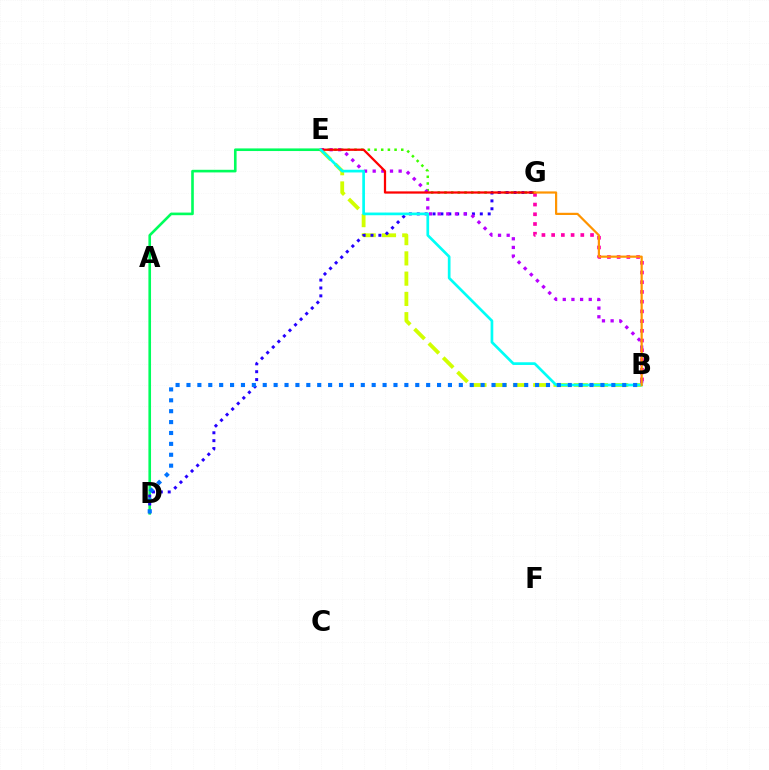{('B', 'E'): [{'color': '#d1ff00', 'line_style': 'dashed', 'thickness': 2.75}, {'color': '#b900ff', 'line_style': 'dotted', 'thickness': 2.35}, {'color': '#00fff6', 'line_style': 'solid', 'thickness': 1.94}], ('B', 'G'): [{'color': '#ff00ac', 'line_style': 'dotted', 'thickness': 2.64}, {'color': '#ff9400', 'line_style': 'solid', 'thickness': 1.59}], ('D', 'E'): [{'color': '#00ff5c', 'line_style': 'solid', 'thickness': 1.89}], ('E', 'G'): [{'color': '#3dff00', 'line_style': 'dotted', 'thickness': 1.82}, {'color': '#ff0000', 'line_style': 'solid', 'thickness': 1.62}], ('D', 'G'): [{'color': '#2500ff', 'line_style': 'dotted', 'thickness': 2.14}], ('B', 'D'): [{'color': '#0074ff', 'line_style': 'dotted', 'thickness': 2.96}]}